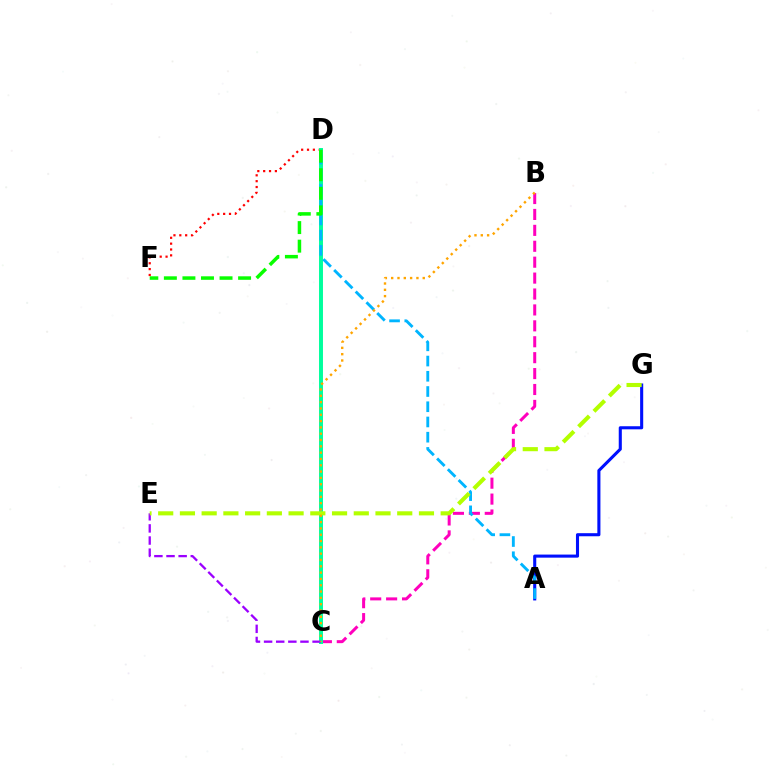{('A', 'G'): [{'color': '#0010ff', 'line_style': 'solid', 'thickness': 2.22}], ('B', 'C'): [{'color': '#ff00bd', 'line_style': 'dashed', 'thickness': 2.16}, {'color': '#ffa500', 'line_style': 'dotted', 'thickness': 1.72}], ('D', 'F'): [{'color': '#ff0000', 'line_style': 'dotted', 'thickness': 1.59}, {'color': '#08ff00', 'line_style': 'dashed', 'thickness': 2.52}], ('C', 'D'): [{'color': '#00ff9d', 'line_style': 'solid', 'thickness': 2.84}], ('A', 'D'): [{'color': '#00b5ff', 'line_style': 'dashed', 'thickness': 2.07}], ('C', 'E'): [{'color': '#9b00ff', 'line_style': 'dashed', 'thickness': 1.65}], ('E', 'G'): [{'color': '#b3ff00', 'line_style': 'dashed', 'thickness': 2.95}]}